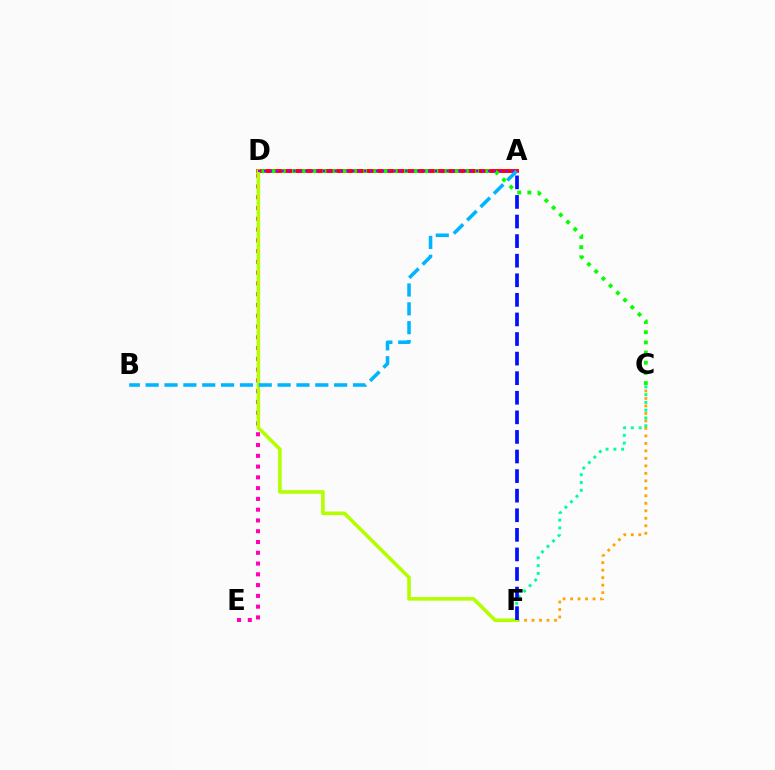{('C', 'F'): [{'color': '#ffa500', 'line_style': 'dotted', 'thickness': 2.03}, {'color': '#00ff9d', 'line_style': 'dotted', 'thickness': 2.11}], ('A', 'D'): [{'color': '#ff0000', 'line_style': 'solid', 'thickness': 2.81}, {'color': '#9b00ff', 'line_style': 'dotted', 'thickness': 1.6}], ('D', 'E'): [{'color': '#ff00bd', 'line_style': 'dotted', 'thickness': 2.93}], ('D', 'F'): [{'color': '#b3ff00', 'line_style': 'solid', 'thickness': 2.58}], ('C', 'D'): [{'color': '#08ff00', 'line_style': 'dotted', 'thickness': 2.76}], ('A', 'F'): [{'color': '#0010ff', 'line_style': 'dashed', 'thickness': 2.66}], ('A', 'B'): [{'color': '#00b5ff', 'line_style': 'dashed', 'thickness': 2.56}]}